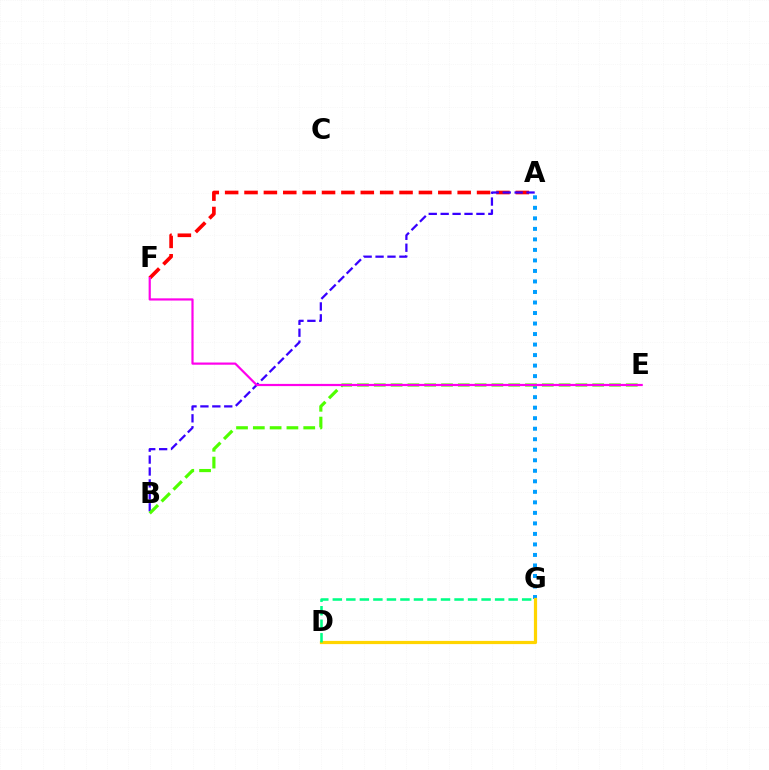{('A', 'G'): [{'color': '#009eff', 'line_style': 'dotted', 'thickness': 2.86}], ('A', 'F'): [{'color': '#ff0000', 'line_style': 'dashed', 'thickness': 2.63}], ('D', 'G'): [{'color': '#ffd500', 'line_style': 'solid', 'thickness': 2.31}, {'color': '#00ff86', 'line_style': 'dashed', 'thickness': 1.84}], ('A', 'B'): [{'color': '#3700ff', 'line_style': 'dashed', 'thickness': 1.62}], ('B', 'E'): [{'color': '#4fff00', 'line_style': 'dashed', 'thickness': 2.28}], ('E', 'F'): [{'color': '#ff00ed', 'line_style': 'solid', 'thickness': 1.58}]}